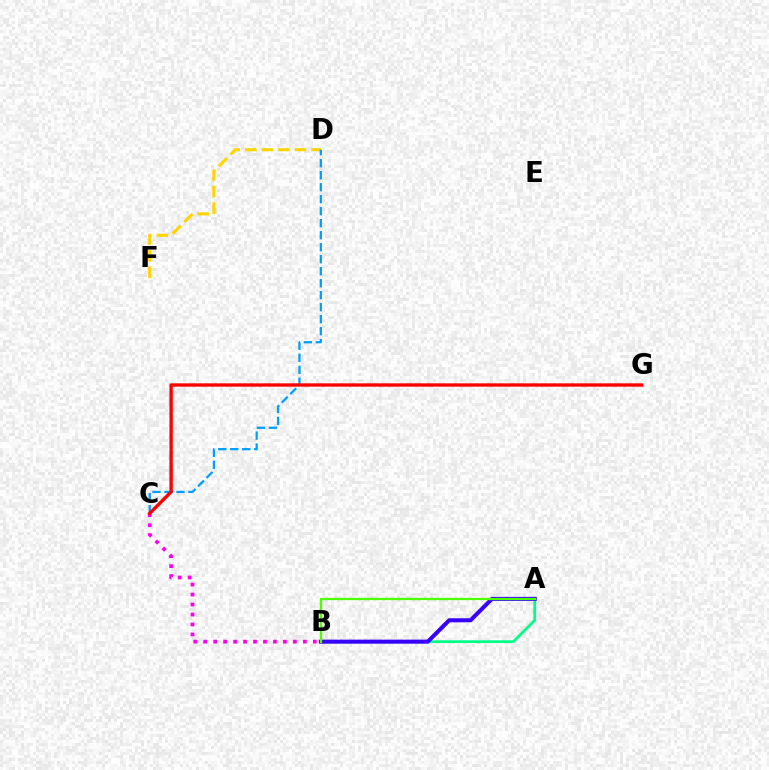{('B', 'C'): [{'color': '#ff00ed', 'line_style': 'dotted', 'thickness': 2.71}], ('A', 'B'): [{'color': '#00ff86', 'line_style': 'solid', 'thickness': 1.99}, {'color': '#3700ff', 'line_style': 'solid', 'thickness': 2.92}, {'color': '#4fff00', 'line_style': 'solid', 'thickness': 1.66}], ('D', 'F'): [{'color': '#ffd500', 'line_style': 'dashed', 'thickness': 2.25}], ('C', 'D'): [{'color': '#009eff', 'line_style': 'dashed', 'thickness': 1.63}], ('C', 'G'): [{'color': '#ff0000', 'line_style': 'solid', 'thickness': 2.41}]}